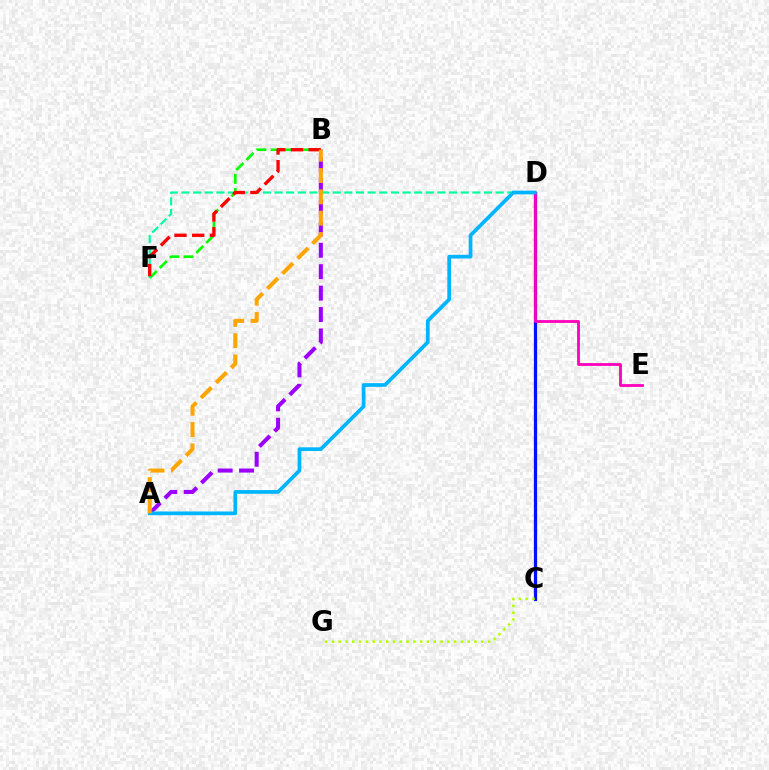{('C', 'D'): [{'color': '#0010ff', 'line_style': 'solid', 'thickness': 2.33}], ('B', 'F'): [{'color': '#08ff00', 'line_style': 'dashed', 'thickness': 1.93}, {'color': '#ff0000', 'line_style': 'dashed', 'thickness': 2.4}], ('A', 'B'): [{'color': '#9b00ff', 'line_style': 'dashed', 'thickness': 2.91}, {'color': '#ffa500', 'line_style': 'dashed', 'thickness': 2.9}], ('C', 'G'): [{'color': '#b3ff00', 'line_style': 'dotted', 'thickness': 1.84}], ('D', 'F'): [{'color': '#00ff9d', 'line_style': 'dashed', 'thickness': 1.58}], ('D', 'E'): [{'color': '#ff00bd', 'line_style': 'solid', 'thickness': 2.03}], ('A', 'D'): [{'color': '#00b5ff', 'line_style': 'solid', 'thickness': 2.68}]}